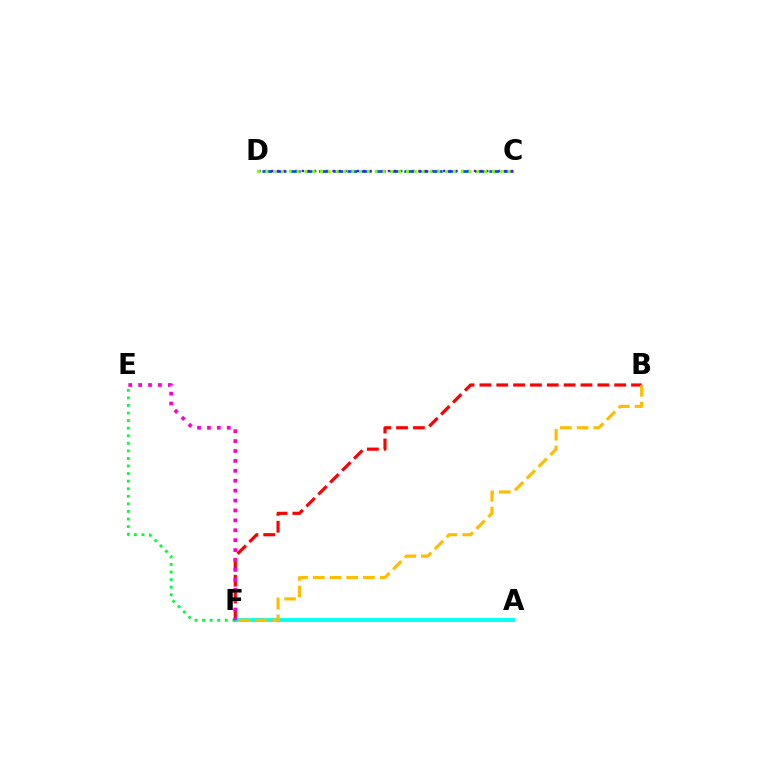{('C', 'D'): [{'color': '#004bff', 'line_style': 'dashed', 'thickness': 1.93}, {'color': '#7200ff', 'line_style': 'dotted', 'thickness': 1.67}, {'color': '#84ff00', 'line_style': 'dotted', 'thickness': 2.12}], ('B', 'F'): [{'color': '#ff0000', 'line_style': 'dashed', 'thickness': 2.29}, {'color': '#ffbd00', 'line_style': 'dashed', 'thickness': 2.27}], ('A', 'F'): [{'color': '#00fff6', 'line_style': 'solid', 'thickness': 2.78}], ('E', 'F'): [{'color': '#00ff39', 'line_style': 'dotted', 'thickness': 2.06}, {'color': '#ff00cf', 'line_style': 'dotted', 'thickness': 2.69}]}